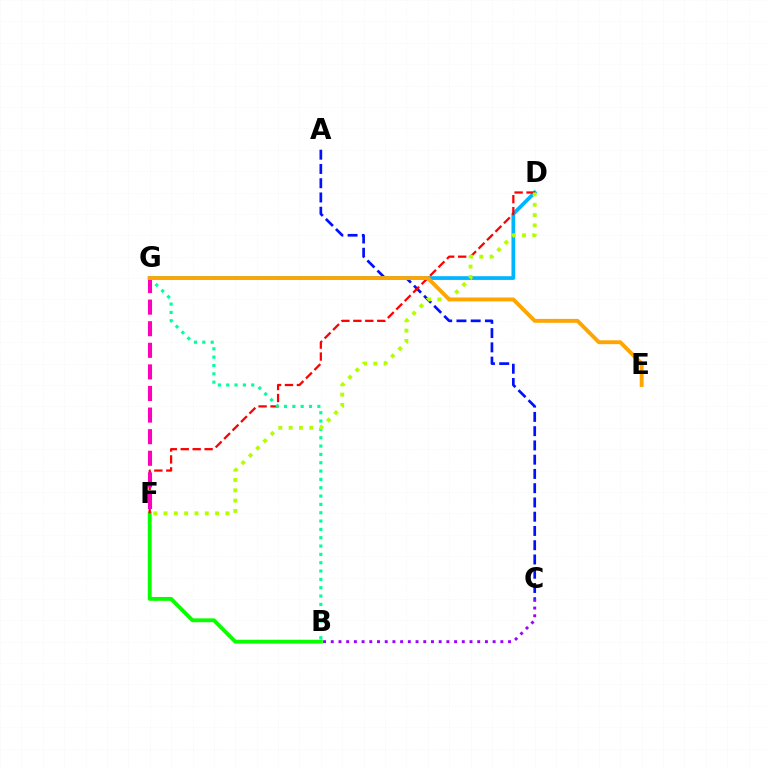{('A', 'C'): [{'color': '#0010ff', 'line_style': 'dashed', 'thickness': 1.94}], ('D', 'G'): [{'color': '#00b5ff', 'line_style': 'solid', 'thickness': 2.69}], ('B', 'F'): [{'color': '#08ff00', 'line_style': 'solid', 'thickness': 2.78}], ('D', 'F'): [{'color': '#ff0000', 'line_style': 'dashed', 'thickness': 1.62}, {'color': '#b3ff00', 'line_style': 'dotted', 'thickness': 2.8}], ('B', 'G'): [{'color': '#00ff9d', 'line_style': 'dotted', 'thickness': 2.26}], ('B', 'C'): [{'color': '#9b00ff', 'line_style': 'dotted', 'thickness': 2.09}], ('F', 'G'): [{'color': '#ff00bd', 'line_style': 'dashed', 'thickness': 2.93}], ('E', 'G'): [{'color': '#ffa500', 'line_style': 'solid', 'thickness': 2.79}]}